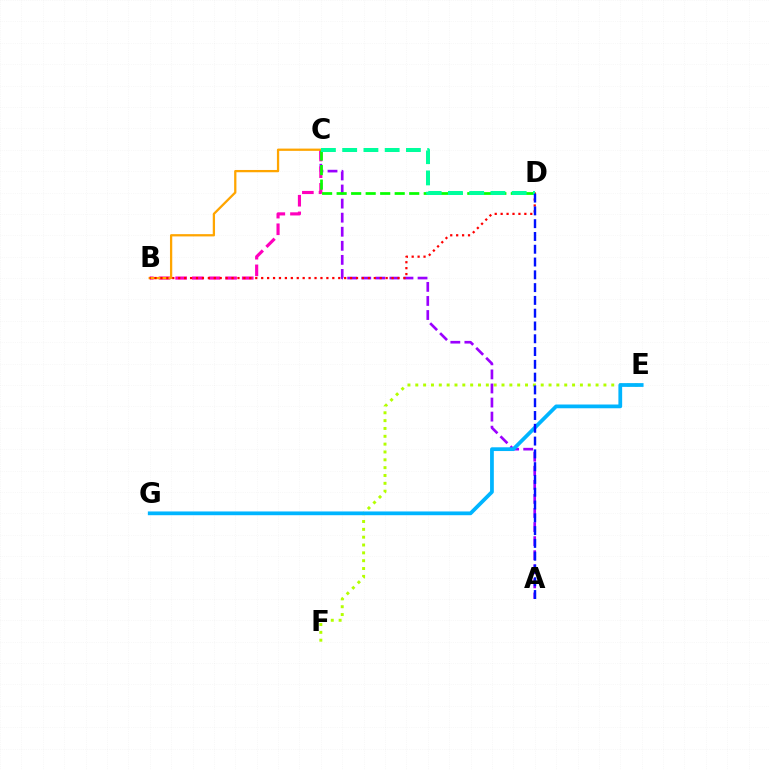{('E', 'F'): [{'color': '#b3ff00', 'line_style': 'dotted', 'thickness': 2.13}], ('A', 'C'): [{'color': '#9b00ff', 'line_style': 'dashed', 'thickness': 1.91}], ('B', 'C'): [{'color': '#ff00bd', 'line_style': 'dashed', 'thickness': 2.26}, {'color': '#ffa500', 'line_style': 'solid', 'thickness': 1.64}], ('C', 'D'): [{'color': '#08ff00', 'line_style': 'dashed', 'thickness': 1.97}, {'color': '#00ff9d', 'line_style': 'dashed', 'thickness': 2.89}], ('B', 'D'): [{'color': '#ff0000', 'line_style': 'dotted', 'thickness': 1.61}], ('E', 'G'): [{'color': '#00b5ff', 'line_style': 'solid', 'thickness': 2.7}], ('A', 'D'): [{'color': '#0010ff', 'line_style': 'dashed', 'thickness': 1.74}]}